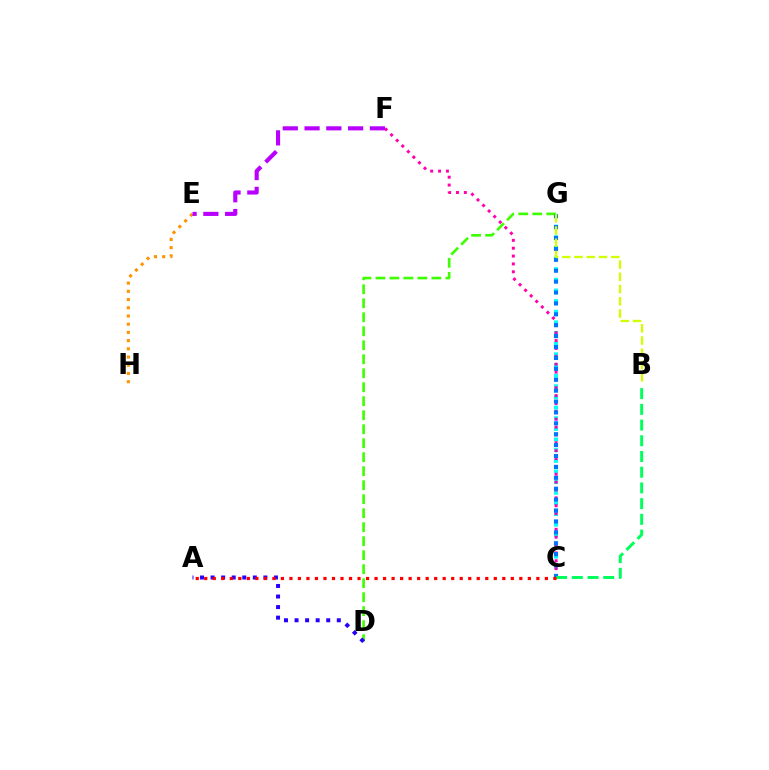{('C', 'G'): [{'color': '#00fff6', 'line_style': 'dotted', 'thickness': 2.89}, {'color': '#0074ff', 'line_style': 'dotted', 'thickness': 2.96}], ('D', 'G'): [{'color': '#3dff00', 'line_style': 'dashed', 'thickness': 1.9}], ('C', 'F'): [{'color': '#ff00ac', 'line_style': 'dotted', 'thickness': 2.14}], ('E', 'H'): [{'color': '#ff9400', 'line_style': 'dotted', 'thickness': 2.23}], ('E', 'F'): [{'color': '#b900ff', 'line_style': 'dashed', 'thickness': 2.96}], ('B', 'C'): [{'color': '#00ff5c', 'line_style': 'dashed', 'thickness': 2.13}], ('A', 'D'): [{'color': '#2500ff', 'line_style': 'dotted', 'thickness': 2.87}], ('A', 'C'): [{'color': '#ff0000', 'line_style': 'dotted', 'thickness': 2.31}], ('B', 'G'): [{'color': '#d1ff00', 'line_style': 'dashed', 'thickness': 1.66}]}